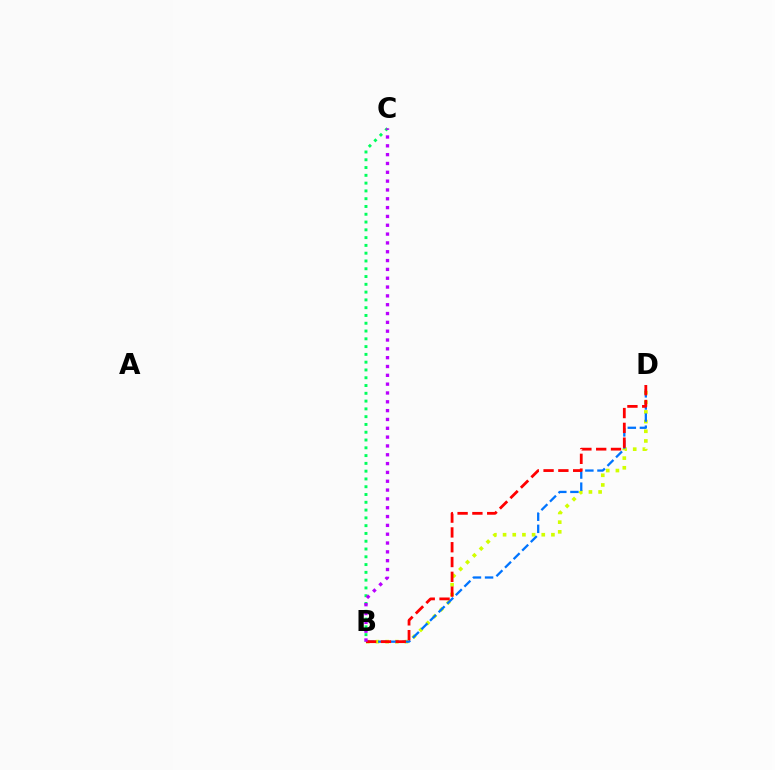{('B', 'D'): [{'color': '#d1ff00', 'line_style': 'dotted', 'thickness': 2.63}, {'color': '#0074ff', 'line_style': 'dashed', 'thickness': 1.65}, {'color': '#ff0000', 'line_style': 'dashed', 'thickness': 2.01}], ('B', 'C'): [{'color': '#00ff5c', 'line_style': 'dotted', 'thickness': 2.12}, {'color': '#b900ff', 'line_style': 'dotted', 'thickness': 2.4}]}